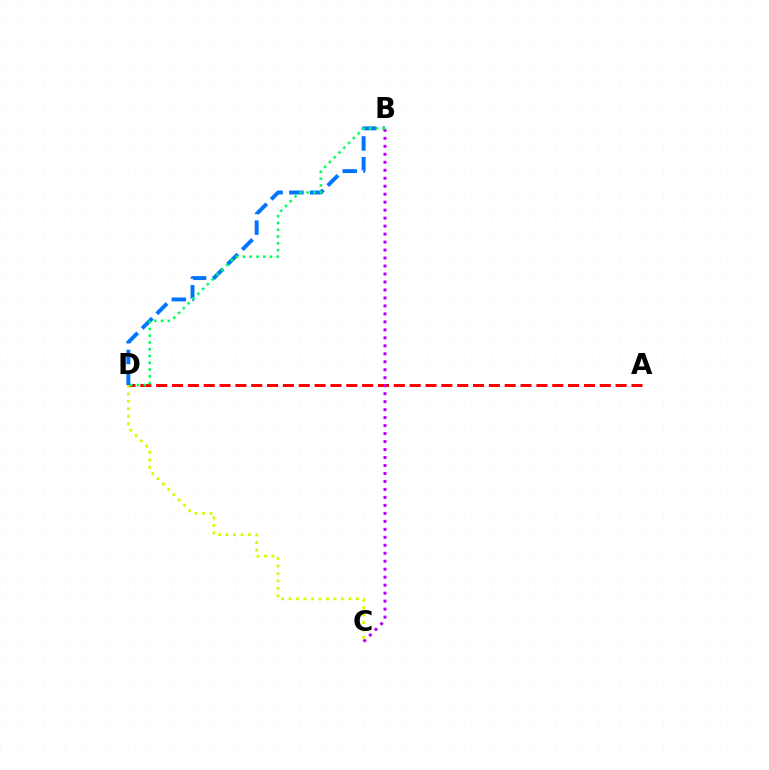{('A', 'D'): [{'color': '#ff0000', 'line_style': 'dashed', 'thickness': 2.15}], ('B', 'D'): [{'color': '#0074ff', 'line_style': 'dashed', 'thickness': 2.82}, {'color': '#00ff5c', 'line_style': 'dotted', 'thickness': 1.84}], ('B', 'C'): [{'color': '#b900ff', 'line_style': 'dotted', 'thickness': 2.17}], ('C', 'D'): [{'color': '#d1ff00', 'line_style': 'dotted', 'thickness': 2.03}]}